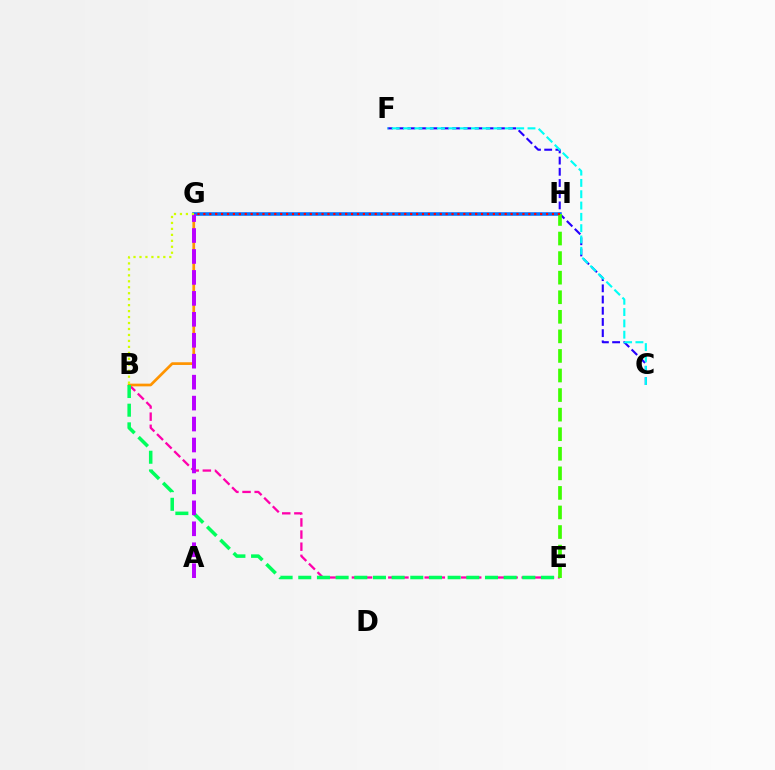{('B', 'E'): [{'color': '#ff00ac', 'line_style': 'dashed', 'thickness': 1.65}, {'color': '#00ff5c', 'line_style': 'dashed', 'thickness': 2.54}], ('C', 'F'): [{'color': '#2500ff', 'line_style': 'dashed', 'thickness': 1.52}, {'color': '#00fff6', 'line_style': 'dashed', 'thickness': 1.54}], ('B', 'G'): [{'color': '#ff9400', 'line_style': 'solid', 'thickness': 1.95}, {'color': '#d1ff00', 'line_style': 'dotted', 'thickness': 1.62}], ('G', 'H'): [{'color': '#0074ff', 'line_style': 'solid', 'thickness': 2.57}, {'color': '#ff0000', 'line_style': 'dotted', 'thickness': 1.61}], ('E', 'H'): [{'color': '#3dff00', 'line_style': 'dashed', 'thickness': 2.66}], ('A', 'G'): [{'color': '#b900ff', 'line_style': 'dashed', 'thickness': 2.85}]}